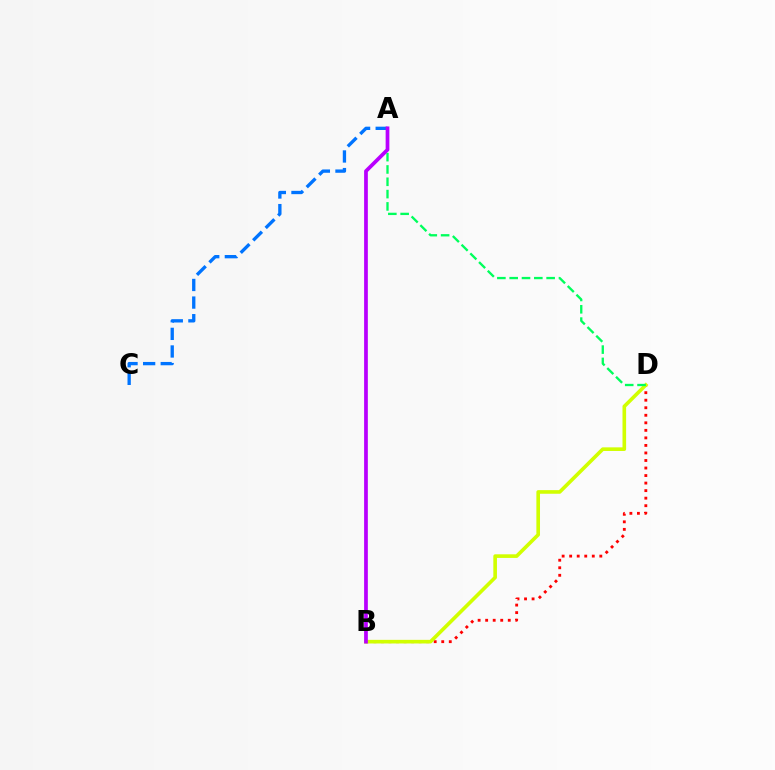{('B', 'D'): [{'color': '#ff0000', 'line_style': 'dotted', 'thickness': 2.05}, {'color': '#d1ff00', 'line_style': 'solid', 'thickness': 2.61}], ('A', 'C'): [{'color': '#0074ff', 'line_style': 'dashed', 'thickness': 2.39}], ('A', 'D'): [{'color': '#00ff5c', 'line_style': 'dashed', 'thickness': 1.67}], ('A', 'B'): [{'color': '#b900ff', 'line_style': 'solid', 'thickness': 2.68}]}